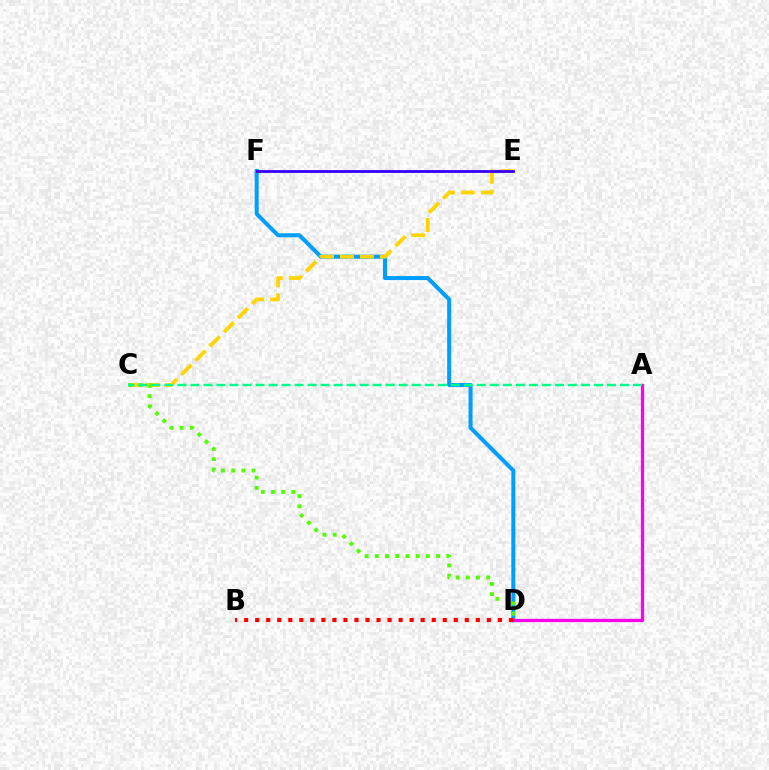{('D', 'F'): [{'color': '#009eff', 'line_style': 'solid', 'thickness': 2.9}], ('C', 'E'): [{'color': '#ffd500', 'line_style': 'dashed', 'thickness': 2.72}], ('A', 'D'): [{'color': '#ff00ed', 'line_style': 'solid', 'thickness': 2.34}], ('C', 'D'): [{'color': '#4fff00', 'line_style': 'dotted', 'thickness': 2.77}], ('A', 'C'): [{'color': '#00ff86', 'line_style': 'dashed', 'thickness': 1.77}], ('B', 'D'): [{'color': '#ff0000', 'line_style': 'dotted', 'thickness': 3.0}], ('E', 'F'): [{'color': '#3700ff', 'line_style': 'solid', 'thickness': 2.03}]}